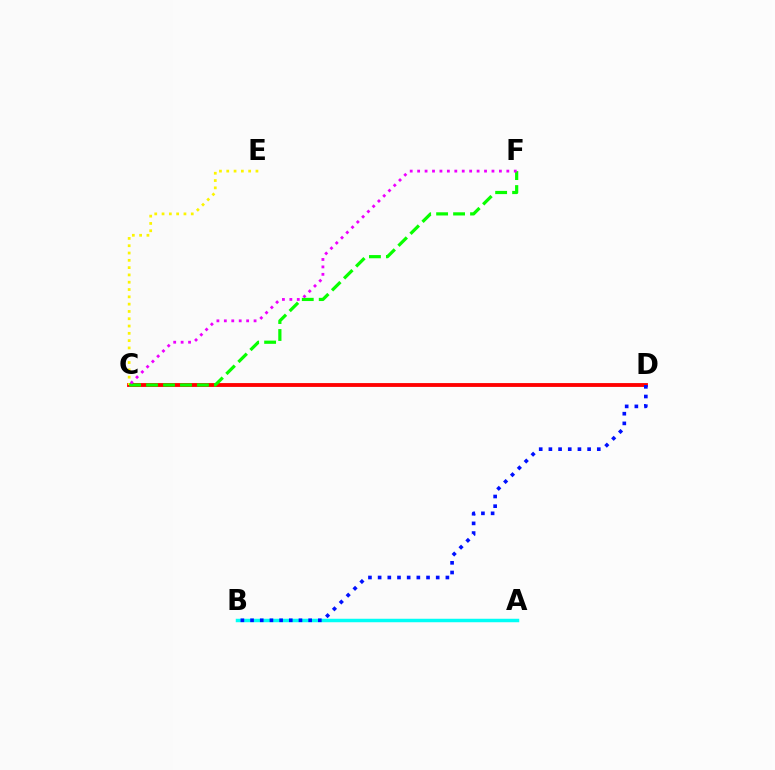{('C', 'D'): [{'color': '#ff0000', 'line_style': 'solid', 'thickness': 2.76}], ('C', 'E'): [{'color': '#fcf500', 'line_style': 'dotted', 'thickness': 1.98}], ('A', 'B'): [{'color': '#00fff6', 'line_style': 'solid', 'thickness': 2.5}], ('C', 'F'): [{'color': '#08ff00', 'line_style': 'dashed', 'thickness': 2.3}, {'color': '#ee00ff', 'line_style': 'dotted', 'thickness': 2.02}], ('B', 'D'): [{'color': '#0010ff', 'line_style': 'dotted', 'thickness': 2.63}]}